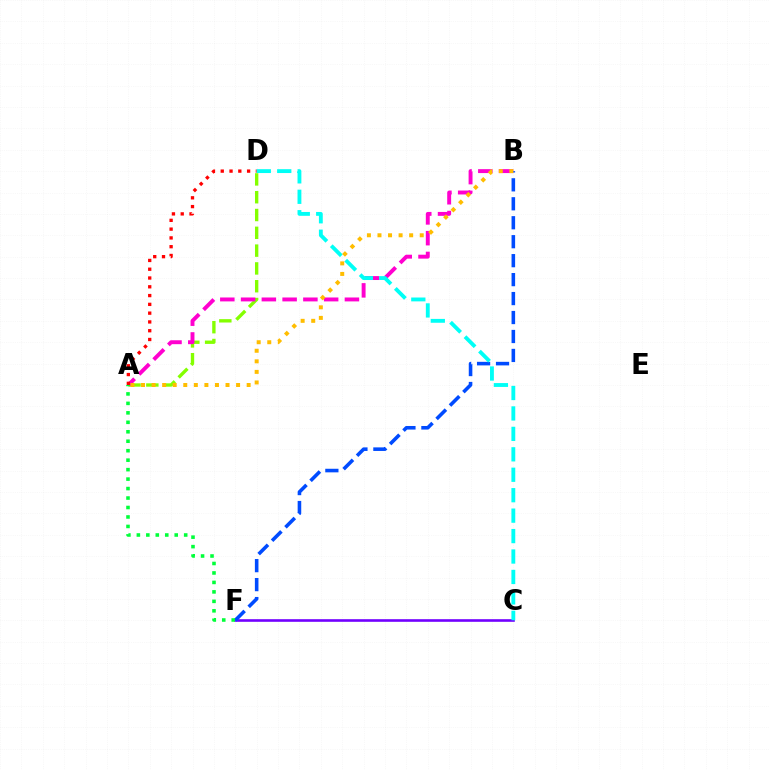{('C', 'F'): [{'color': '#7200ff', 'line_style': 'solid', 'thickness': 1.88}], ('A', 'D'): [{'color': '#84ff00', 'line_style': 'dashed', 'thickness': 2.42}, {'color': '#ff0000', 'line_style': 'dotted', 'thickness': 2.39}], ('A', 'B'): [{'color': '#ff00cf', 'line_style': 'dashed', 'thickness': 2.82}, {'color': '#ffbd00', 'line_style': 'dotted', 'thickness': 2.87}], ('B', 'F'): [{'color': '#004bff', 'line_style': 'dashed', 'thickness': 2.58}], ('C', 'D'): [{'color': '#00fff6', 'line_style': 'dashed', 'thickness': 2.78}], ('A', 'F'): [{'color': '#00ff39', 'line_style': 'dotted', 'thickness': 2.57}]}